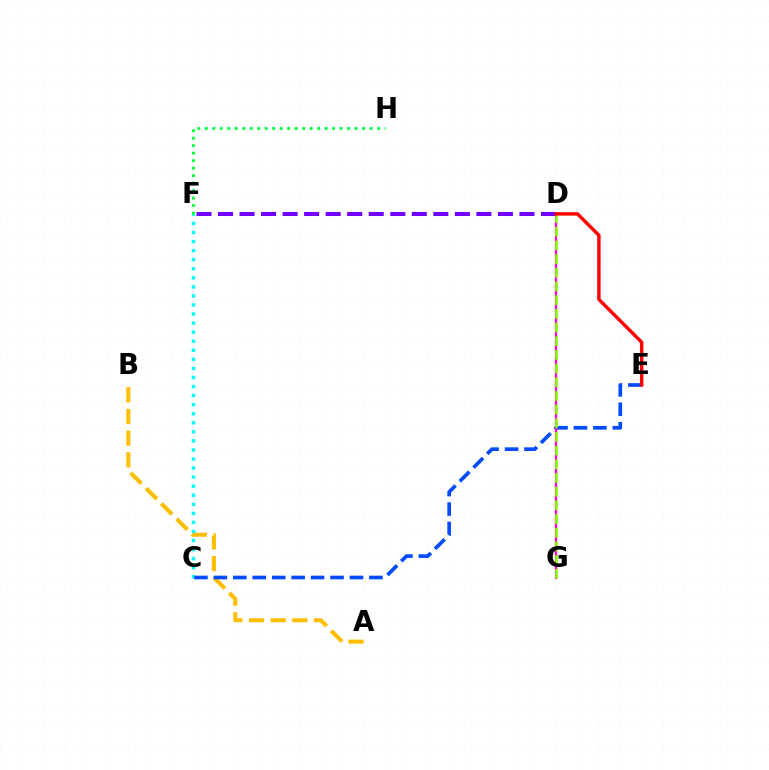{('A', 'B'): [{'color': '#ffbd00', 'line_style': 'dashed', 'thickness': 2.95}], ('C', 'F'): [{'color': '#00fff6', 'line_style': 'dotted', 'thickness': 2.46}], ('C', 'E'): [{'color': '#004bff', 'line_style': 'dashed', 'thickness': 2.64}], ('D', 'G'): [{'color': '#ff00cf', 'line_style': 'solid', 'thickness': 1.64}, {'color': '#84ff00', 'line_style': 'dashed', 'thickness': 1.86}], ('D', 'F'): [{'color': '#7200ff', 'line_style': 'dashed', 'thickness': 2.93}], ('D', 'E'): [{'color': '#ff0000', 'line_style': 'solid', 'thickness': 2.47}], ('F', 'H'): [{'color': '#00ff39', 'line_style': 'dotted', 'thickness': 2.03}]}